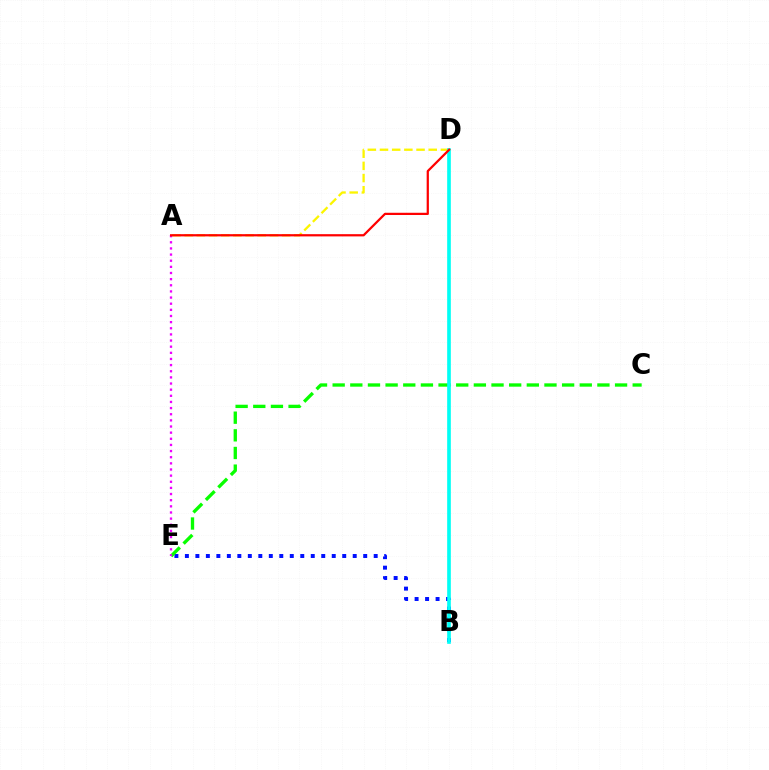{('A', 'D'): [{'color': '#fcf500', 'line_style': 'dashed', 'thickness': 1.65}, {'color': '#ff0000', 'line_style': 'solid', 'thickness': 1.61}], ('B', 'E'): [{'color': '#0010ff', 'line_style': 'dotted', 'thickness': 2.85}], ('C', 'E'): [{'color': '#08ff00', 'line_style': 'dashed', 'thickness': 2.4}], ('B', 'D'): [{'color': '#00fff6', 'line_style': 'solid', 'thickness': 2.63}], ('A', 'E'): [{'color': '#ee00ff', 'line_style': 'dotted', 'thickness': 1.67}]}